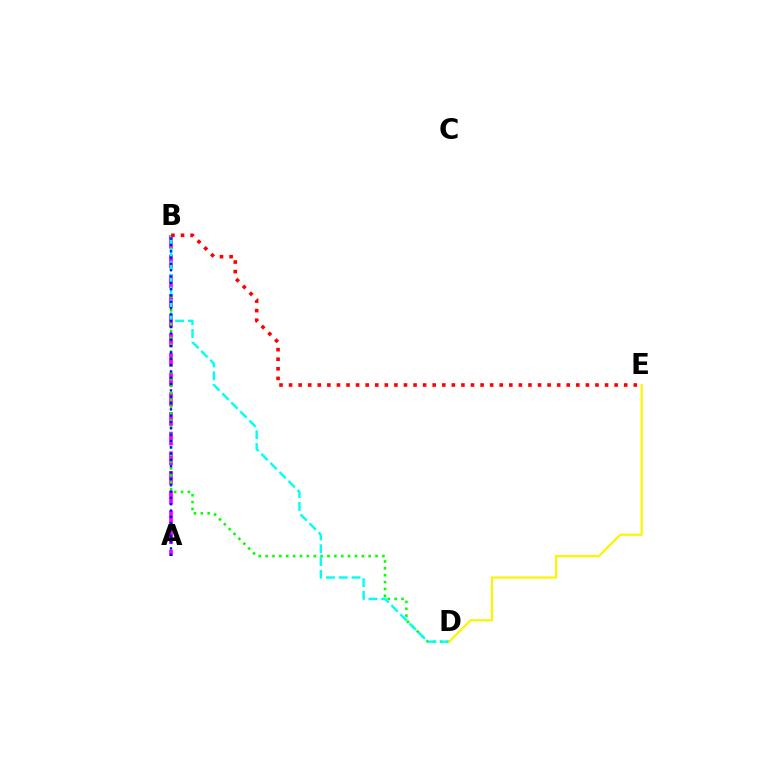{('A', 'B'): [{'color': '#ee00ff', 'line_style': 'dashed', 'thickness': 2.67}, {'color': '#0010ff', 'line_style': 'dotted', 'thickness': 1.72}], ('B', 'D'): [{'color': '#08ff00', 'line_style': 'dotted', 'thickness': 1.87}, {'color': '#00fff6', 'line_style': 'dashed', 'thickness': 1.74}], ('B', 'E'): [{'color': '#ff0000', 'line_style': 'dotted', 'thickness': 2.6}], ('D', 'E'): [{'color': '#fcf500', 'line_style': 'solid', 'thickness': 1.58}]}